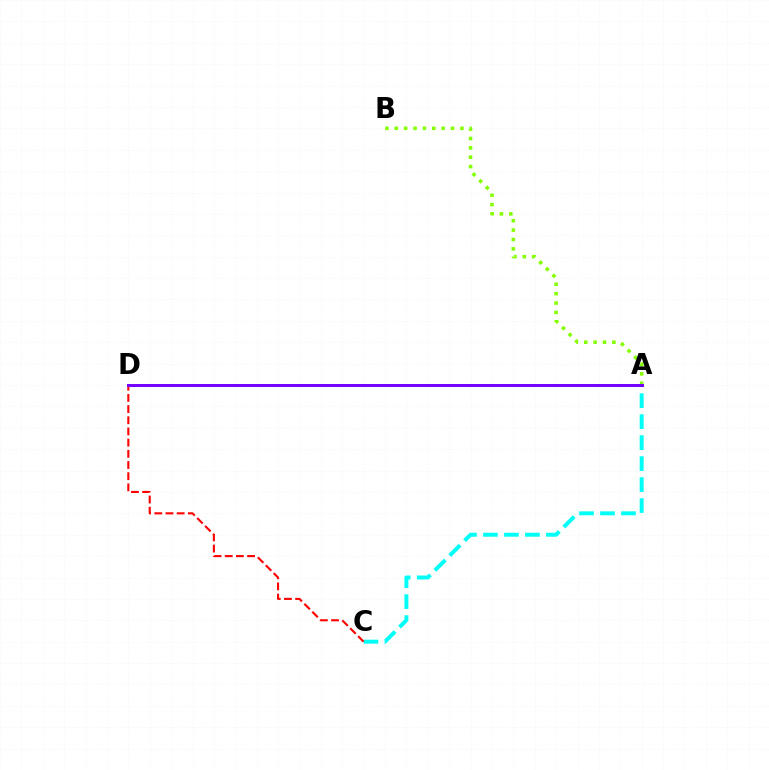{('A', 'B'): [{'color': '#84ff00', 'line_style': 'dotted', 'thickness': 2.55}], ('A', 'C'): [{'color': '#00fff6', 'line_style': 'dashed', 'thickness': 2.85}], ('C', 'D'): [{'color': '#ff0000', 'line_style': 'dashed', 'thickness': 1.52}], ('A', 'D'): [{'color': '#7200ff', 'line_style': 'solid', 'thickness': 2.14}]}